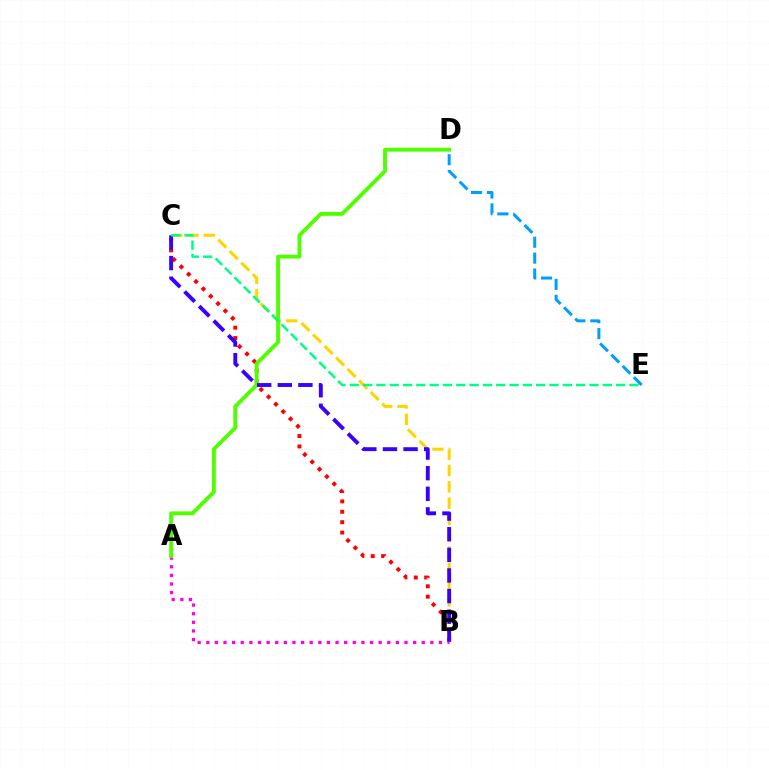{('B', 'C'): [{'color': '#ff0000', 'line_style': 'dotted', 'thickness': 2.82}, {'color': '#ffd500', 'line_style': 'dashed', 'thickness': 2.21}, {'color': '#3700ff', 'line_style': 'dashed', 'thickness': 2.8}], ('A', 'B'): [{'color': '#ff00ed', 'line_style': 'dotted', 'thickness': 2.34}], ('A', 'D'): [{'color': '#4fff00', 'line_style': 'solid', 'thickness': 2.78}], ('D', 'E'): [{'color': '#009eff', 'line_style': 'dashed', 'thickness': 2.16}], ('C', 'E'): [{'color': '#00ff86', 'line_style': 'dashed', 'thickness': 1.81}]}